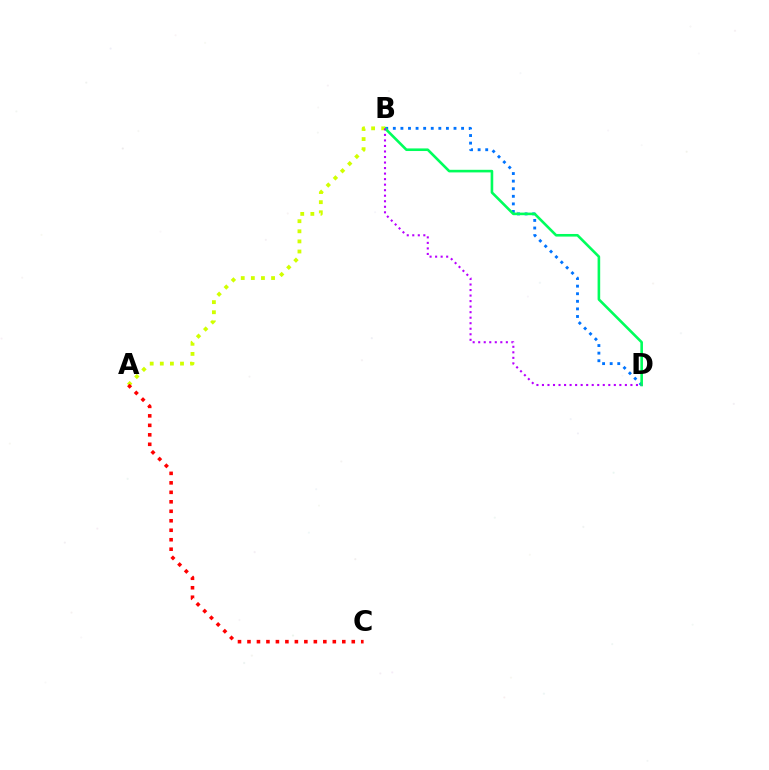{('B', 'D'): [{'color': '#0074ff', 'line_style': 'dotted', 'thickness': 2.06}, {'color': '#00ff5c', 'line_style': 'solid', 'thickness': 1.88}, {'color': '#b900ff', 'line_style': 'dotted', 'thickness': 1.5}], ('A', 'B'): [{'color': '#d1ff00', 'line_style': 'dotted', 'thickness': 2.75}], ('A', 'C'): [{'color': '#ff0000', 'line_style': 'dotted', 'thickness': 2.58}]}